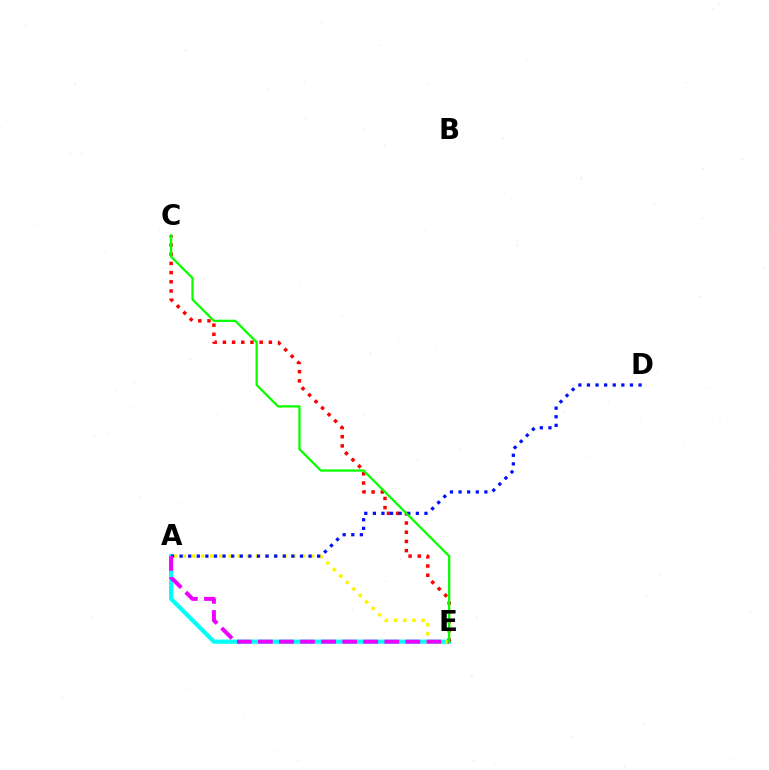{('A', 'E'): [{'color': '#00fff6', 'line_style': 'solid', 'thickness': 2.99}, {'color': '#fcf500', 'line_style': 'dotted', 'thickness': 2.49}, {'color': '#ee00ff', 'line_style': 'dashed', 'thickness': 2.86}], ('C', 'E'): [{'color': '#ff0000', 'line_style': 'dotted', 'thickness': 2.5}, {'color': '#08ff00', 'line_style': 'solid', 'thickness': 1.63}], ('A', 'D'): [{'color': '#0010ff', 'line_style': 'dotted', 'thickness': 2.34}]}